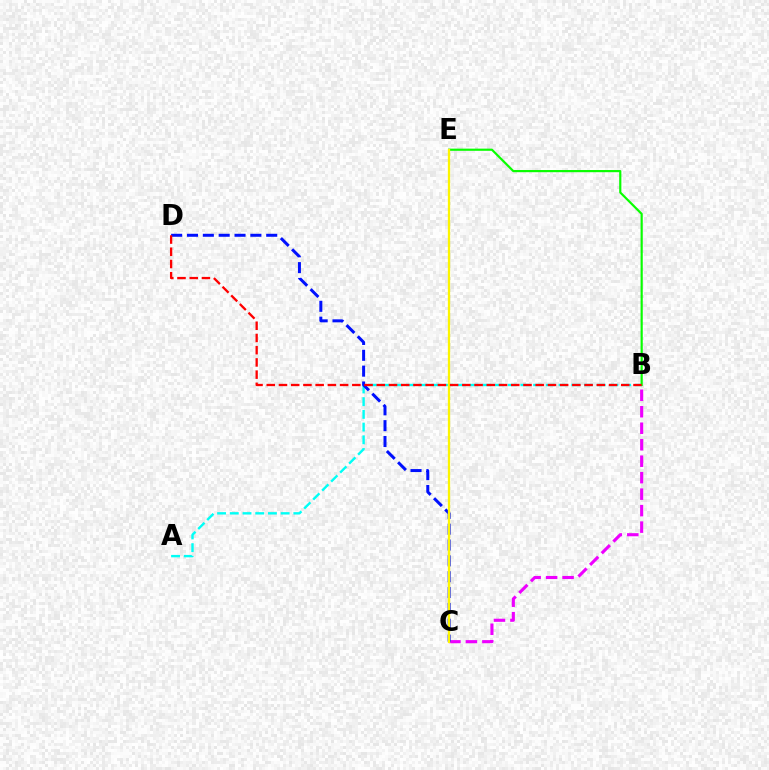{('B', 'C'): [{'color': '#ee00ff', 'line_style': 'dashed', 'thickness': 2.24}], ('A', 'B'): [{'color': '#00fff6', 'line_style': 'dashed', 'thickness': 1.73}], ('C', 'D'): [{'color': '#0010ff', 'line_style': 'dashed', 'thickness': 2.15}], ('B', 'E'): [{'color': '#08ff00', 'line_style': 'solid', 'thickness': 1.57}], ('C', 'E'): [{'color': '#fcf500', 'line_style': 'solid', 'thickness': 1.65}], ('B', 'D'): [{'color': '#ff0000', 'line_style': 'dashed', 'thickness': 1.66}]}